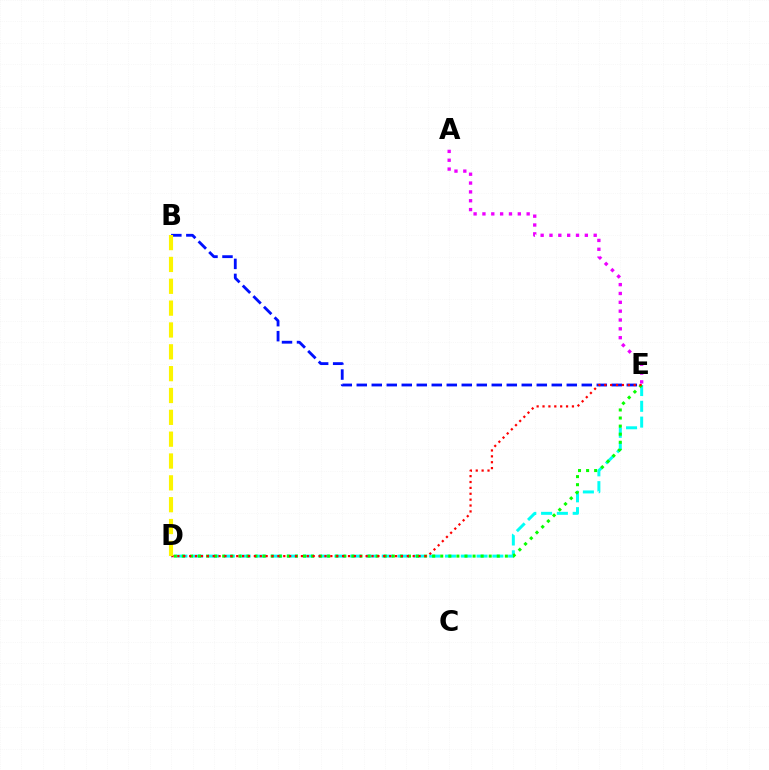{('B', 'E'): [{'color': '#0010ff', 'line_style': 'dashed', 'thickness': 2.04}], ('D', 'E'): [{'color': '#00fff6', 'line_style': 'dashed', 'thickness': 2.15}, {'color': '#08ff00', 'line_style': 'dotted', 'thickness': 2.19}, {'color': '#ff0000', 'line_style': 'dotted', 'thickness': 1.6}], ('A', 'E'): [{'color': '#ee00ff', 'line_style': 'dotted', 'thickness': 2.4}], ('B', 'D'): [{'color': '#fcf500', 'line_style': 'dashed', 'thickness': 2.97}]}